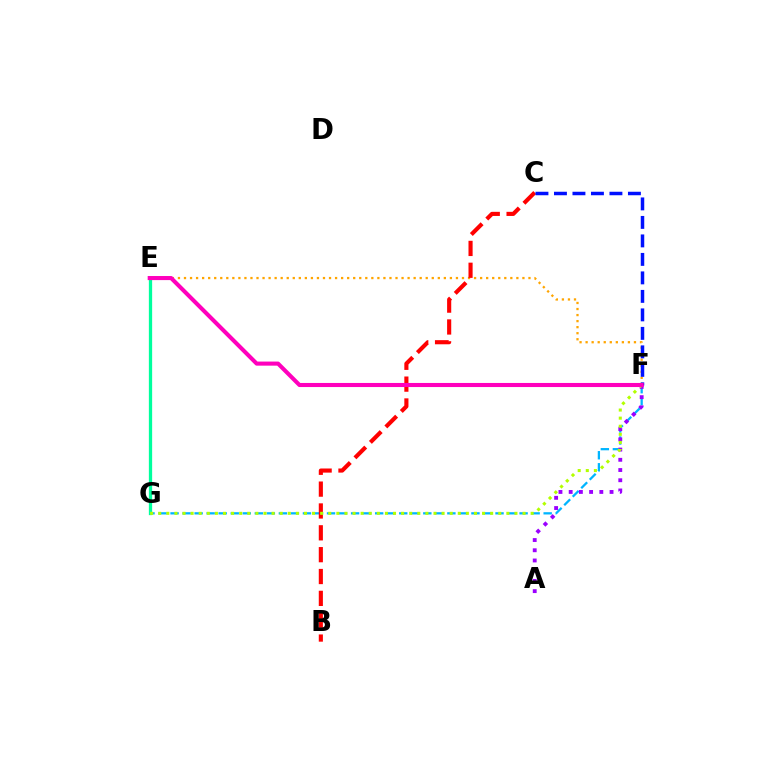{('F', 'G'): [{'color': '#00b5ff', 'line_style': 'dashed', 'thickness': 1.64}, {'color': '#b3ff00', 'line_style': 'dotted', 'thickness': 2.2}], ('E', 'G'): [{'color': '#08ff00', 'line_style': 'dotted', 'thickness': 2.01}, {'color': '#00ff9d', 'line_style': 'solid', 'thickness': 2.36}], ('E', 'F'): [{'color': '#ffa500', 'line_style': 'dotted', 'thickness': 1.64}, {'color': '#ff00bd', 'line_style': 'solid', 'thickness': 2.94}], ('B', 'C'): [{'color': '#ff0000', 'line_style': 'dashed', 'thickness': 2.97}], ('A', 'F'): [{'color': '#9b00ff', 'line_style': 'dotted', 'thickness': 2.78}], ('C', 'F'): [{'color': '#0010ff', 'line_style': 'dashed', 'thickness': 2.51}]}